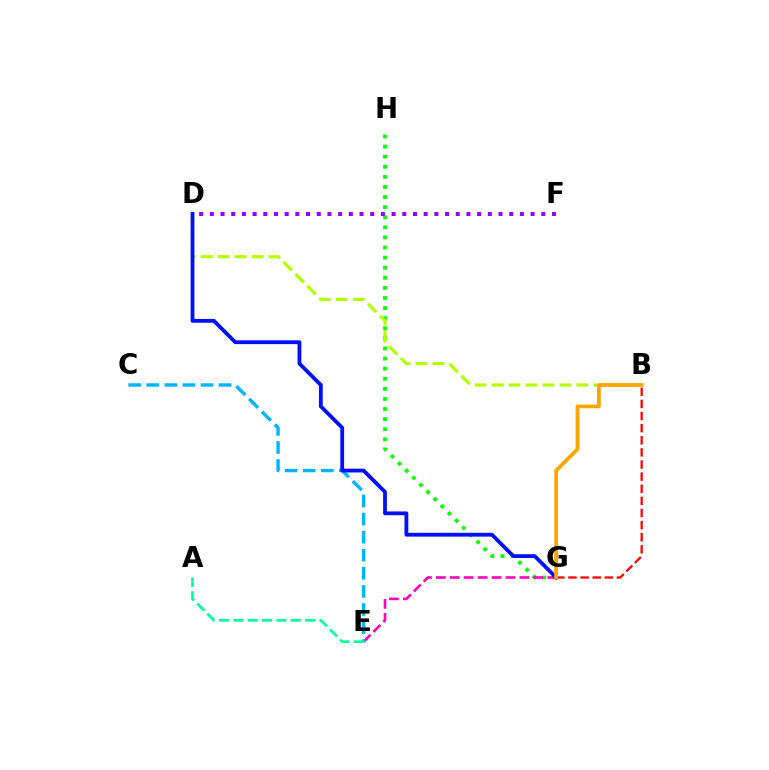{('G', 'H'): [{'color': '#08ff00', 'line_style': 'dotted', 'thickness': 2.74}], ('E', 'G'): [{'color': '#ff00bd', 'line_style': 'dashed', 'thickness': 1.89}], ('C', 'E'): [{'color': '#00b5ff', 'line_style': 'dashed', 'thickness': 2.46}], ('B', 'G'): [{'color': '#ff0000', 'line_style': 'dashed', 'thickness': 1.65}, {'color': '#ffa500', 'line_style': 'solid', 'thickness': 2.71}], ('B', 'D'): [{'color': '#b3ff00', 'line_style': 'dashed', 'thickness': 2.31}], ('D', 'G'): [{'color': '#0010ff', 'line_style': 'solid', 'thickness': 2.74}], ('D', 'F'): [{'color': '#9b00ff', 'line_style': 'dotted', 'thickness': 2.91}], ('A', 'E'): [{'color': '#00ff9d', 'line_style': 'dashed', 'thickness': 1.95}]}